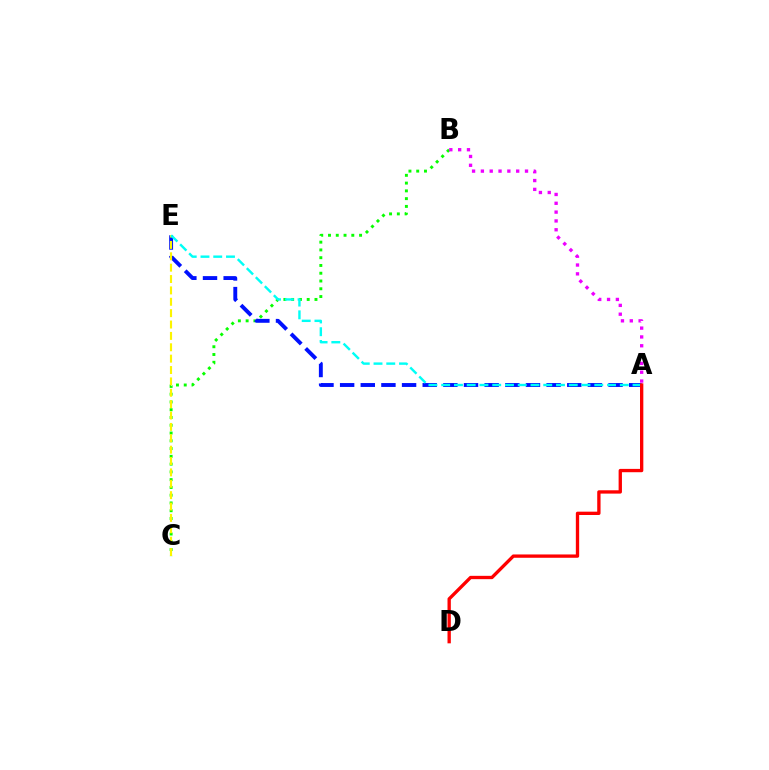{('B', 'C'): [{'color': '#08ff00', 'line_style': 'dotted', 'thickness': 2.11}], ('A', 'E'): [{'color': '#0010ff', 'line_style': 'dashed', 'thickness': 2.8}, {'color': '#00fff6', 'line_style': 'dashed', 'thickness': 1.73}], ('C', 'E'): [{'color': '#fcf500', 'line_style': 'dashed', 'thickness': 1.55}], ('A', 'B'): [{'color': '#ee00ff', 'line_style': 'dotted', 'thickness': 2.4}], ('A', 'D'): [{'color': '#ff0000', 'line_style': 'solid', 'thickness': 2.4}]}